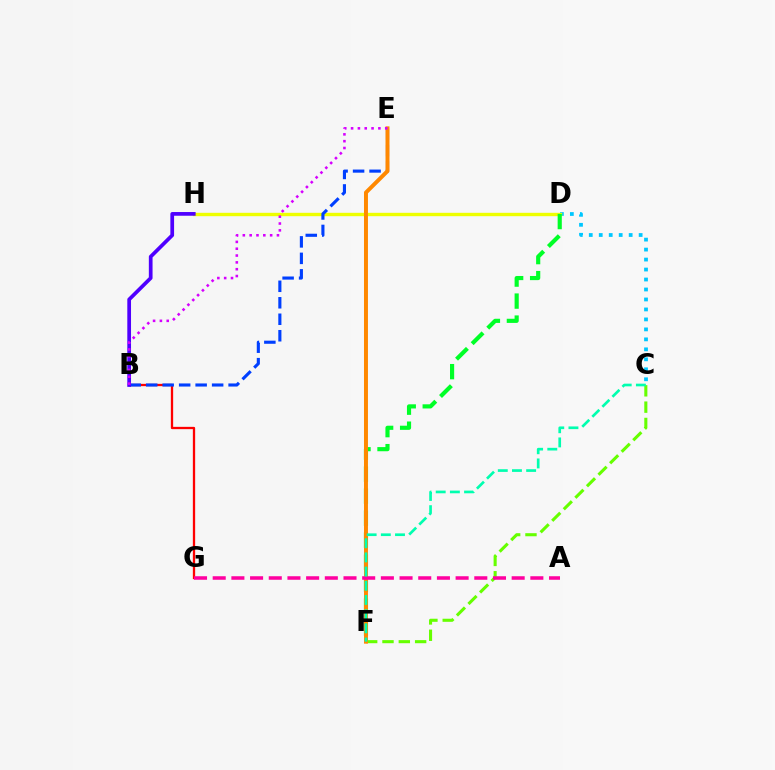{('C', 'F'): [{'color': '#66ff00', 'line_style': 'dashed', 'thickness': 2.22}, {'color': '#00ffaf', 'line_style': 'dashed', 'thickness': 1.93}], ('B', 'G'): [{'color': '#ff0000', 'line_style': 'solid', 'thickness': 1.65}], ('C', 'D'): [{'color': '#00c7ff', 'line_style': 'dotted', 'thickness': 2.71}], ('D', 'H'): [{'color': '#eeff00', 'line_style': 'solid', 'thickness': 2.43}], ('D', 'F'): [{'color': '#00ff27', 'line_style': 'dashed', 'thickness': 2.99}], ('B', 'E'): [{'color': '#003fff', 'line_style': 'dashed', 'thickness': 2.24}, {'color': '#d600ff', 'line_style': 'dotted', 'thickness': 1.85}], ('E', 'F'): [{'color': '#ff8800', 'line_style': 'solid', 'thickness': 2.85}], ('B', 'H'): [{'color': '#4f00ff', 'line_style': 'solid', 'thickness': 2.68}], ('A', 'G'): [{'color': '#ff00a0', 'line_style': 'dashed', 'thickness': 2.54}]}